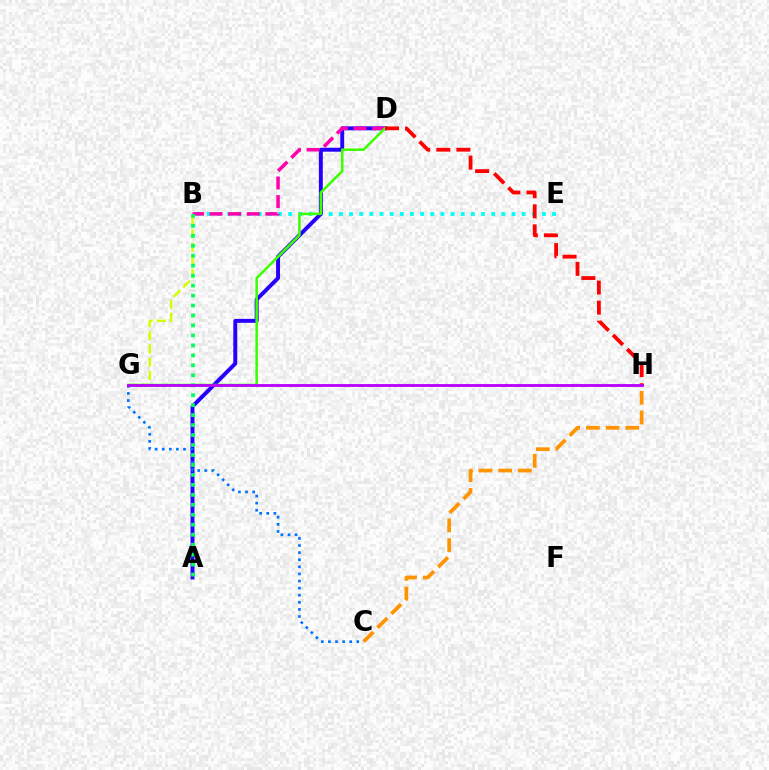{('B', 'E'): [{'color': '#00fff6', 'line_style': 'dotted', 'thickness': 2.76}], ('A', 'D'): [{'color': '#2500ff', 'line_style': 'solid', 'thickness': 2.83}], ('B', 'G'): [{'color': '#d1ff00', 'line_style': 'dashed', 'thickness': 1.79}], ('B', 'D'): [{'color': '#ff00ac', 'line_style': 'dashed', 'thickness': 2.52}], ('D', 'G'): [{'color': '#3dff00', 'line_style': 'solid', 'thickness': 1.84}], ('C', 'H'): [{'color': '#ff9400', 'line_style': 'dashed', 'thickness': 2.67}], ('C', 'G'): [{'color': '#0074ff', 'line_style': 'dotted', 'thickness': 1.93}], ('D', 'H'): [{'color': '#ff0000', 'line_style': 'dashed', 'thickness': 2.73}], ('A', 'B'): [{'color': '#00ff5c', 'line_style': 'dotted', 'thickness': 2.71}], ('G', 'H'): [{'color': '#b900ff', 'line_style': 'solid', 'thickness': 2.03}]}